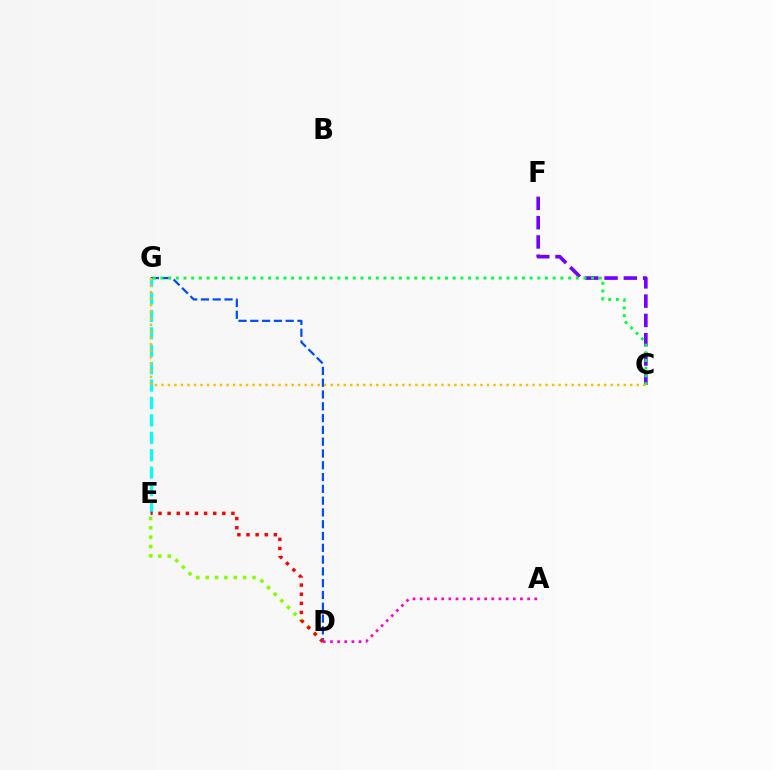{('C', 'F'): [{'color': '#7200ff', 'line_style': 'dashed', 'thickness': 2.62}], ('D', 'G'): [{'color': '#004bff', 'line_style': 'dashed', 'thickness': 1.6}], ('D', 'E'): [{'color': '#84ff00', 'line_style': 'dotted', 'thickness': 2.54}, {'color': '#ff0000', 'line_style': 'dotted', 'thickness': 2.48}], ('C', 'G'): [{'color': '#00ff39', 'line_style': 'dotted', 'thickness': 2.09}, {'color': '#ffbd00', 'line_style': 'dotted', 'thickness': 1.77}], ('E', 'G'): [{'color': '#00fff6', 'line_style': 'dashed', 'thickness': 2.36}], ('A', 'D'): [{'color': '#ff00cf', 'line_style': 'dotted', 'thickness': 1.95}]}